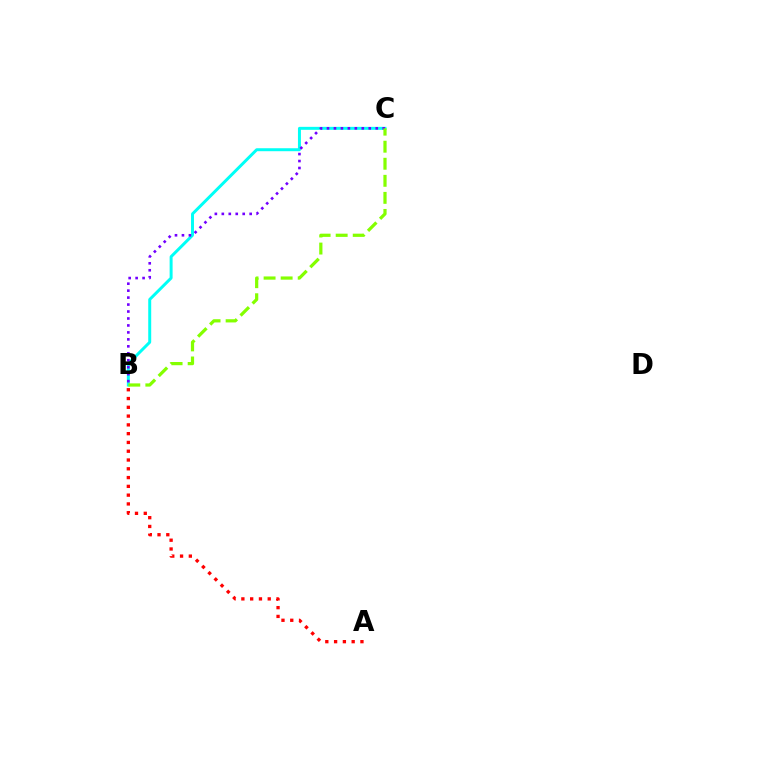{('B', 'C'): [{'color': '#00fff6', 'line_style': 'solid', 'thickness': 2.14}, {'color': '#7200ff', 'line_style': 'dotted', 'thickness': 1.89}, {'color': '#84ff00', 'line_style': 'dashed', 'thickness': 2.32}], ('A', 'B'): [{'color': '#ff0000', 'line_style': 'dotted', 'thickness': 2.39}]}